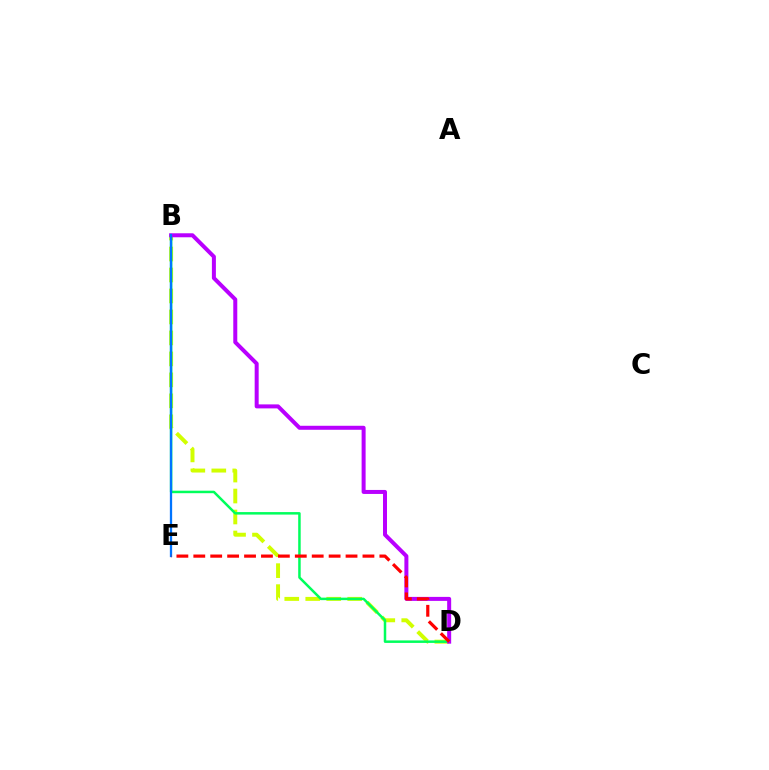{('B', 'D'): [{'color': '#d1ff00', 'line_style': 'dashed', 'thickness': 2.85}, {'color': '#00ff5c', 'line_style': 'solid', 'thickness': 1.8}, {'color': '#b900ff', 'line_style': 'solid', 'thickness': 2.88}], ('B', 'E'): [{'color': '#0074ff', 'line_style': 'solid', 'thickness': 1.65}], ('D', 'E'): [{'color': '#ff0000', 'line_style': 'dashed', 'thickness': 2.3}]}